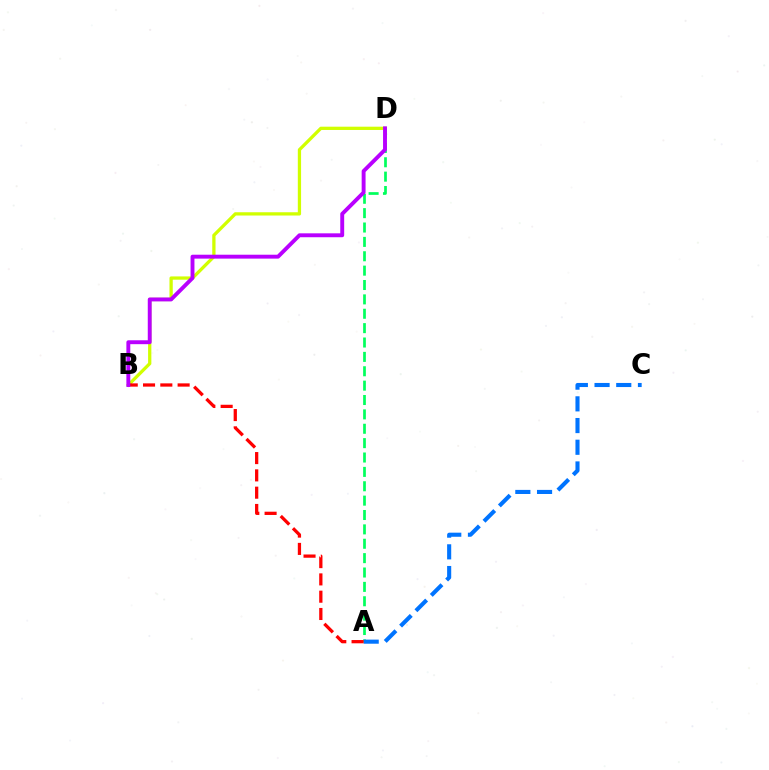{('A', 'D'): [{'color': '#00ff5c', 'line_style': 'dashed', 'thickness': 1.95}], ('B', 'D'): [{'color': '#d1ff00', 'line_style': 'solid', 'thickness': 2.36}, {'color': '#b900ff', 'line_style': 'solid', 'thickness': 2.81}], ('A', 'C'): [{'color': '#0074ff', 'line_style': 'dashed', 'thickness': 2.95}], ('A', 'B'): [{'color': '#ff0000', 'line_style': 'dashed', 'thickness': 2.35}]}